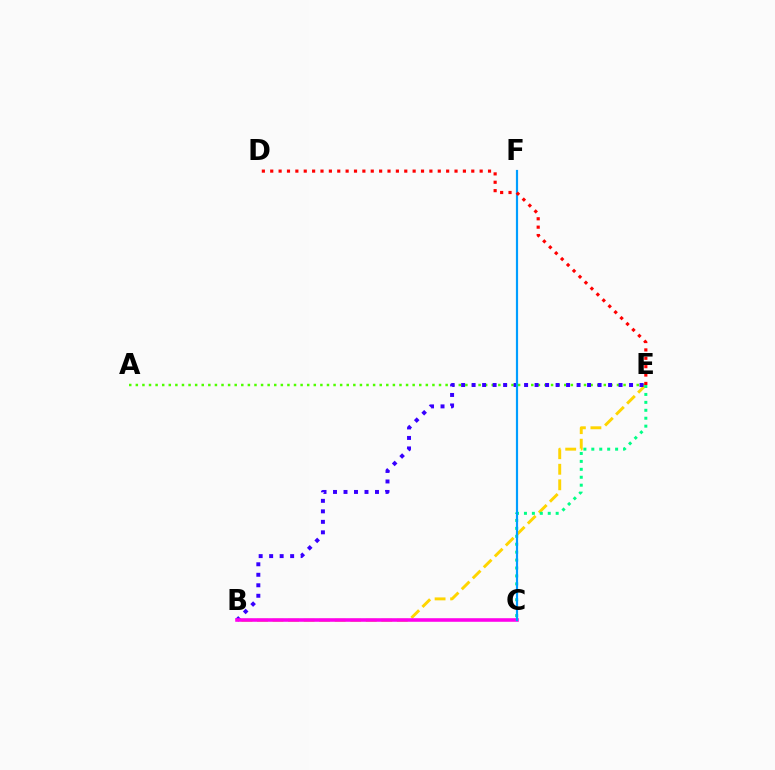{('A', 'E'): [{'color': '#4fff00', 'line_style': 'dotted', 'thickness': 1.79}], ('B', 'E'): [{'color': '#ffd500', 'line_style': 'dashed', 'thickness': 2.11}, {'color': '#3700ff', 'line_style': 'dotted', 'thickness': 2.85}], ('B', 'C'): [{'color': '#ff00ed', 'line_style': 'solid', 'thickness': 2.57}], ('C', 'E'): [{'color': '#00ff86', 'line_style': 'dotted', 'thickness': 2.16}], ('C', 'F'): [{'color': '#009eff', 'line_style': 'solid', 'thickness': 1.57}], ('D', 'E'): [{'color': '#ff0000', 'line_style': 'dotted', 'thickness': 2.28}]}